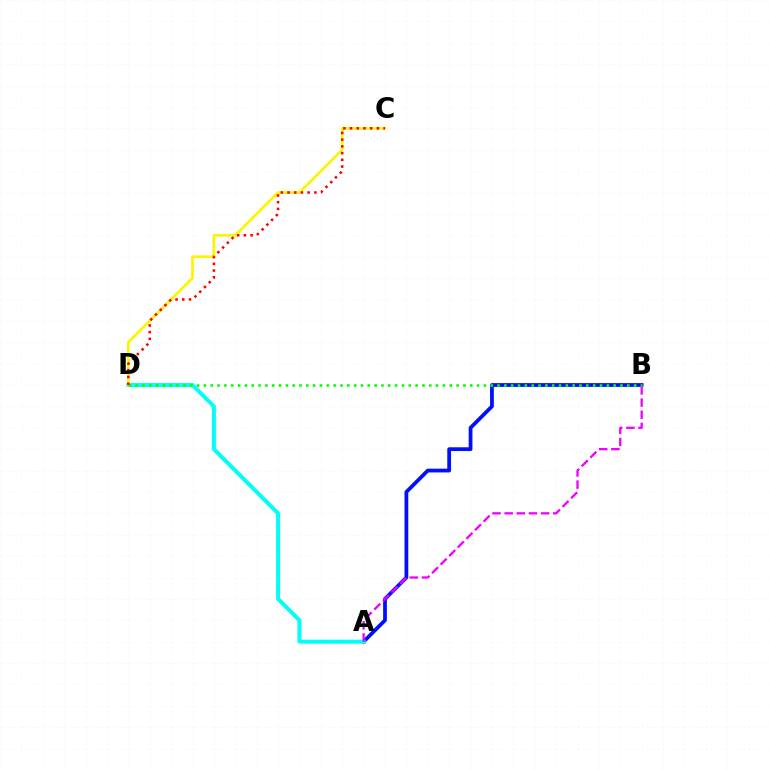{('A', 'B'): [{'color': '#0010ff', 'line_style': 'solid', 'thickness': 2.71}, {'color': '#ee00ff', 'line_style': 'dashed', 'thickness': 1.65}], ('A', 'D'): [{'color': '#00fff6', 'line_style': 'solid', 'thickness': 2.86}], ('C', 'D'): [{'color': '#fcf500', 'line_style': 'solid', 'thickness': 1.94}, {'color': '#ff0000', 'line_style': 'dotted', 'thickness': 1.82}], ('B', 'D'): [{'color': '#08ff00', 'line_style': 'dotted', 'thickness': 1.86}]}